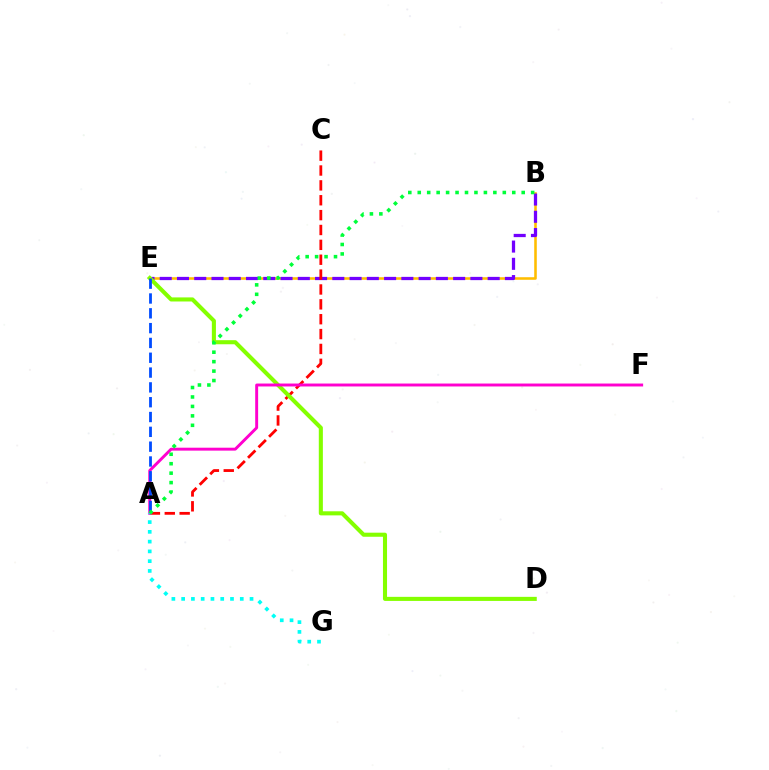{('B', 'E'): [{'color': '#ffbd00', 'line_style': 'solid', 'thickness': 1.85}, {'color': '#7200ff', 'line_style': 'dashed', 'thickness': 2.34}], ('A', 'C'): [{'color': '#ff0000', 'line_style': 'dashed', 'thickness': 2.02}], ('D', 'E'): [{'color': '#84ff00', 'line_style': 'solid', 'thickness': 2.94}], ('A', 'F'): [{'color': '#ff00cf', 'line_style': 'solid', 'thickness': 2.1}], ('A', 'G'): [{'color': '#00fff6', 'line_style': 'dotted', 'thickness': 2.65}], ('A', 'E'): [{'color': '#004bff', 'line_style': 'dashed', 'thickness': 2.01}], ('A', 'B'): [{'color': '#00ff39', 'line_style': 'dotted', 'thickness': 2.57}]}